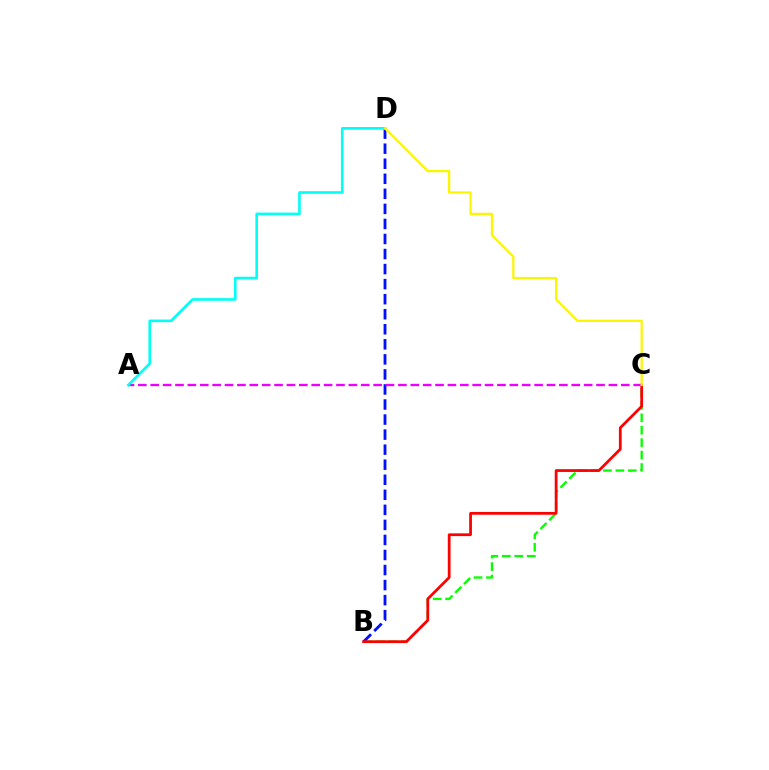{('B', 'C'): [{'color': '#08ff00', 'line_style': 'dashed', 'thickness': 1.69}, {'color': '#ff0000', 'line_style': 'solid', 'thickness': 1.98}], ('B', 'D'): [{'color': '#0010ff', 'line_style': 'dashed', 'thickness': 2.04}], ('A', 'C'): [{'color': '#ee00ff', 'line_style': 'dashed', 'thickness': 1.68}], ('A', 'D'): [{'color': '#00fff6', 'line_style': 'solid', 'thickness': 1.88}], ('C', 'D'): [{'color': '#fcf500', 'line_style': 'solid', 'thickness': 1.62}]}